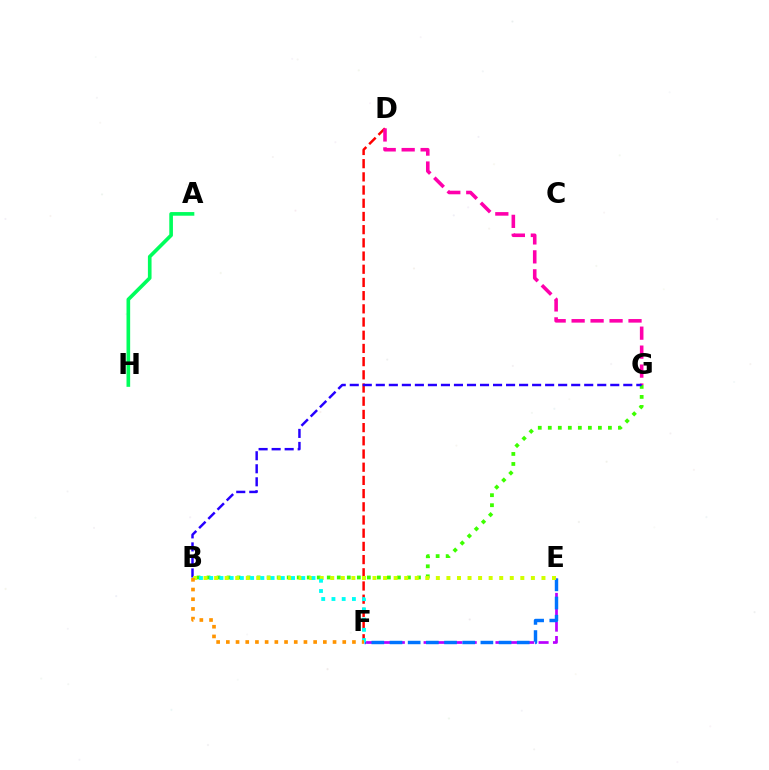{('B', 'G'): [{'color': '#3dff00', 'line_style': 'dotted', 'thickness': 2.72}, {'color': '#2500ff', 'line_style': 'dashed', 'thickness': 1.77}], ('D', 'F'): [{'color': '#ff0000', 'line_style': 'dashed', 'thickness': 1.79}], ('A', 'H'): [{'color': '#00ff5c', 'line_style': 'solid', 'thickness': 2.63}], ('E', 'F'): [{'color': '#b900ff', 'line_style': 'dashed', 'thickness': 1.95}, {'color': '#0074ff', 'line_style': 'dashed', 'thickness': 2.47}], ('D', 'G'): [{'color': '#ff00ac', 'line_style': 'dashed', 'thickness': 2.58}], ('B', 'E'): [{'color': '#d1ff00', 'line_style': 'dotted', 'thickness': 2.87}], ('B', 'F'): [{'color': '#00fff6', 'line_style': 'dotted', 'thickness': 2.78}, {'color': '#ff9400', 'line_style': 'dotted', 'thickness': 2.64}]}